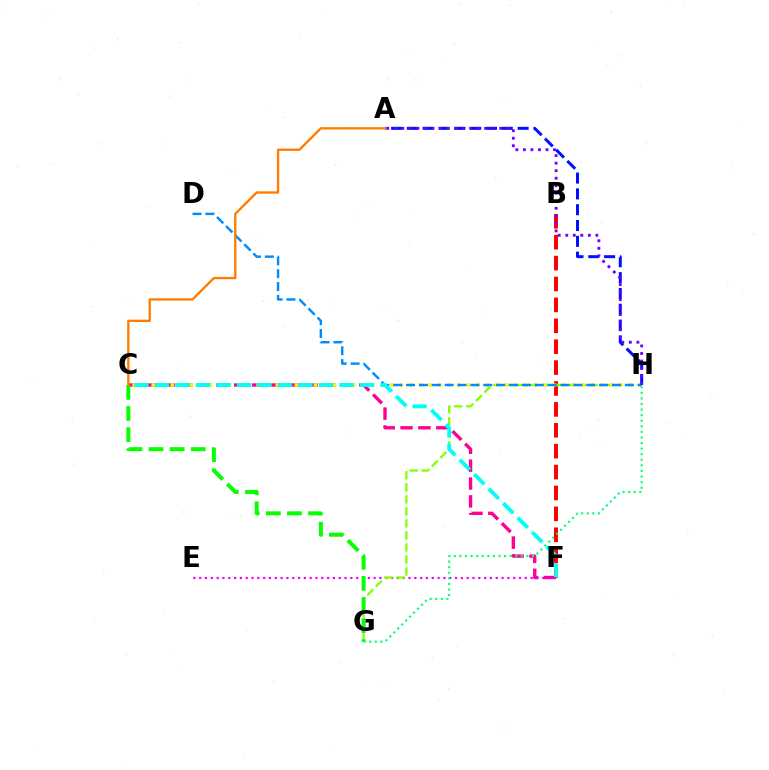{('C', 'F'): [{'color': '#ff0094', 'line_style': 'dashed', 'thickness': 2.43}, {'color': '#00fff6', 'line_style': 'dashed', 'thickness': 2.78}], ('E', 'F'): [{'color': '#ee00ff', 'line_style': 'dotted', 'thickness': 1.58}], ('B', 'F'): [{'color': '#ff0000', 'line_style': 'dashed', 'thickness': 2.84}], ('A', 'H'): [{'color': '#0010ff', 'line_style': 'dashed', 'thickness': 2.15}, {'color': '#7200ff', 'line_style': 'dotted', 'thickness': 2.04}], ('G', 'H'): [{'color': '#84ff00', 'line_style': 'dashed', 'thickness': 1.63}, {'color': '#00ff74', 'line_style': 'dotted', 'thickness': 1.52}], ('C', 'G'): [{'color': '#08ff00', 'line_style': 'dashed', 'thickness': 2.87}], ('C', 'H'): [{'color': '#fcf500', 'line_style': 'dotted', 'thickness': 2.59}], ('D', 'H'): [{'color': '#008cff', 'line_style': 'dashed', 'thickness': 1.75}], ('A', 'C'): [{'color': '#ff7c00', 'line_style': 'solid', 'thickness': 1.68}]}